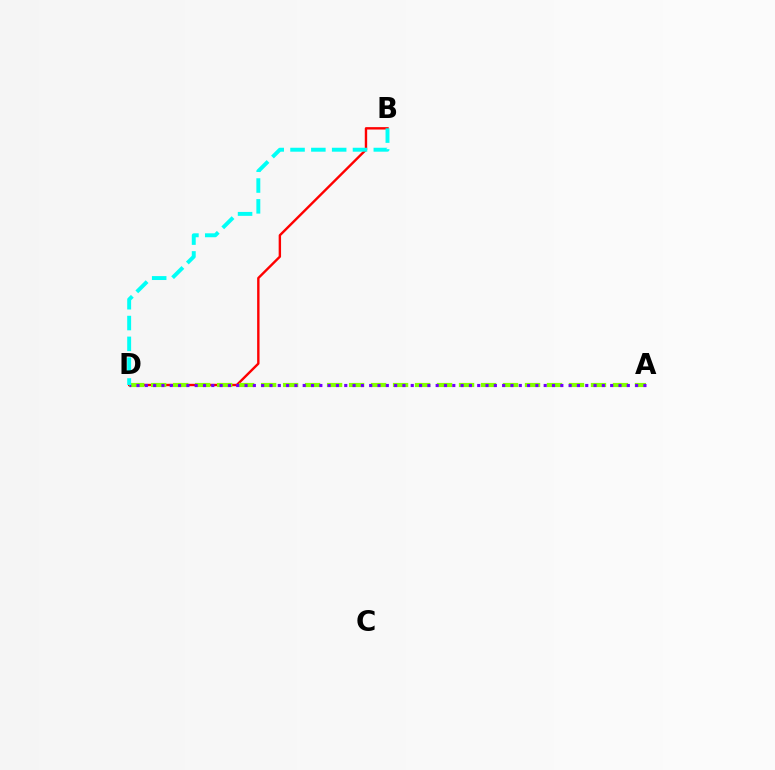{('B', 'D'): [{'color': '#ff0000', 'line_style': 'solid', 'thickness': 1.72}, {'color': '#00fff6', 'line_style': 'dashed', 'thickness': 2.83}], ('A', 'D'): [{'color': '#84ff00', 'line_style': 'dashed', 'thickness': 2.99}, {'color': '#7200ff', 'line_style': 'dotted', 'thickness': 2.26}]}